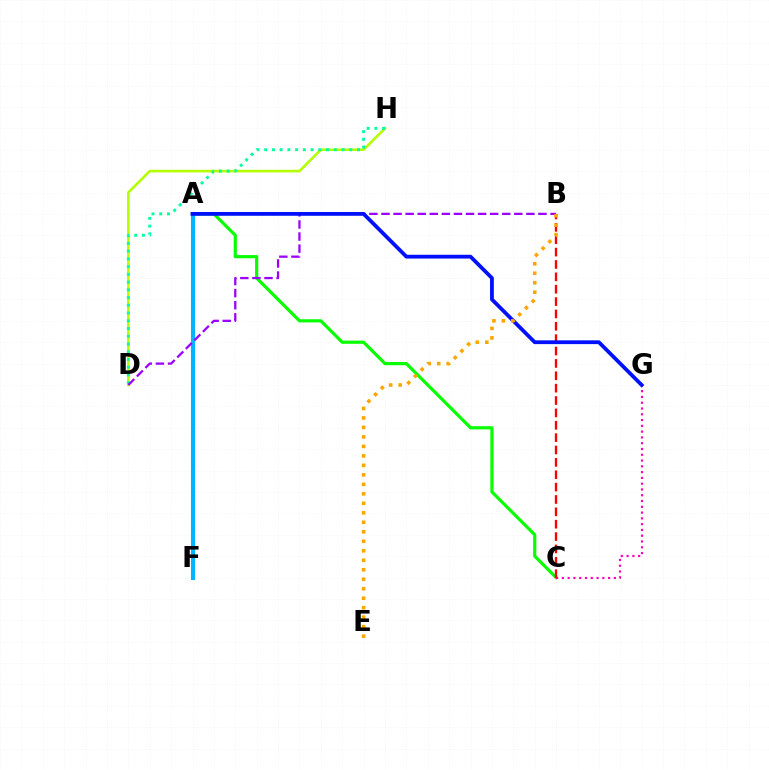{('D', 'H'): [{'color': '#b3ff00', 'line_style': 'solid', 'thickness': 1.86}, {'color': '#00ff9d', 'line_style': 'dotted', 'thickness': 2.1}], ('A', 'C'): [{'color': '#08ff00', 'line_style': 'solid', 'thickness': 2.29}], ('C', 'G'): [{'color': '#ff00bd', 'line_style': 'dotted', 'thickness': 1.57}], ('B', 'C'): [{'color': '#ff0000', 'line_style': 'dashed', 'thickness': 1.68}], ('A', 'F'): [{'color': '#00b5ff', 'line_style': 'solid', 'thickness': 2.95}], ('B', 'D'): [{'color': '#9b00ff', 'line_style': 'dashed', 'thickness': 1.64}], ('A', 'G'): [{'color': '#0010ff', 'line_style': 'solid', 'thickness': 2.73}], ('B', 'E'): [{'color': '#ffa500', 'line_style': 'dotted', 'thickness': 2.58}]}